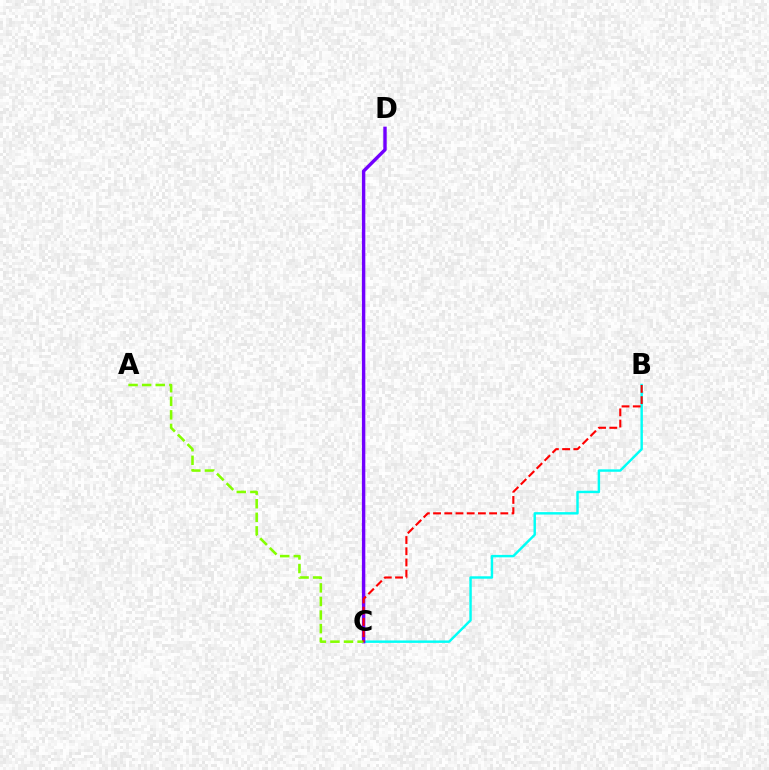{('B', 'C'): [{'color': '#00fff6', 'line_style': 'solid', 'thickness': 1.75}, {'color': '#ff0000', 'line_style': 'dashed', 'thickness': 1.52}], ('C', 'D'): [{'color': '#7200ff', 'line_style': 'solid', 'thickness': 2.45}], ('A', 'C'): [{'color': '#84ff00', 'line_style': 'dashed', 'thickness': 1.84}]}